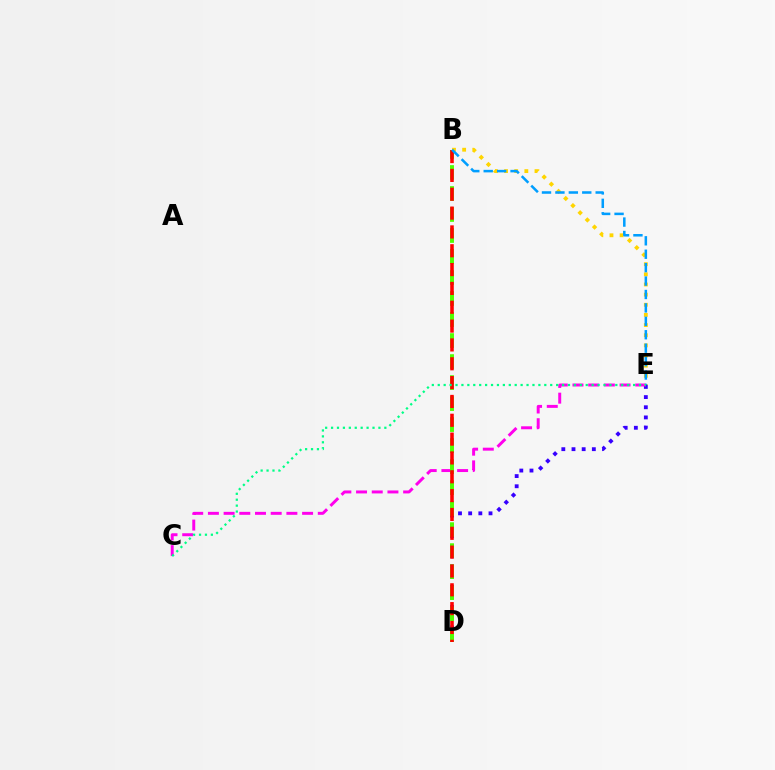{('D', 'E'): [{'color': '#3700ff', 'line_style': 'dotted', 'thickness': 2.76}], ('C', 'E'): [{'color': '#ff00ed', 'line_style': 'dashed', 'thickness': 2.13}, {'color': '#00ff86', 'line_style': 'dotted', 'thickness': 1.61}], ('B', 'E'): [{'color': '#ffd500', 'line_style': 'dotted', 'thickness': 2.76}, {'color': '#009eff', 'line_style': 'dashed', 'thickness': 1.82}], ('B', 'D'): [{'color': '#4fff00', 'line_style': 'dashed', 'thickness': 2.85}, {'color': '#ff0000', 'line_style': 'dashed', 'thickness': 2.56}]}